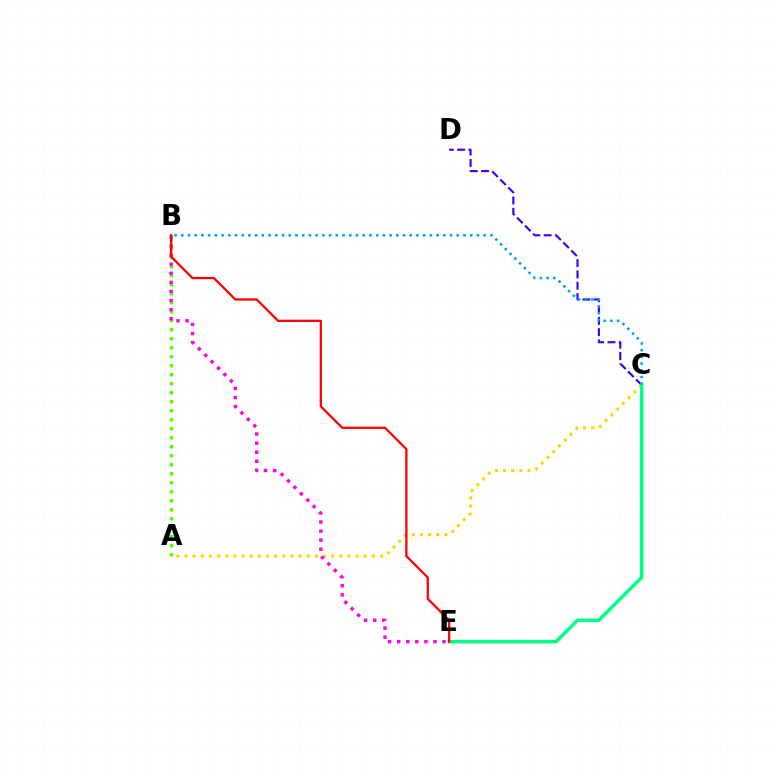{('A', 'B'): [{'color': '#4fff00', 'line_style': 'dotted', 'thickness': 2.45}], ('C', 'D'): [{'color': '#3700ff', 'line_style': 'dashed', 'thickness': 1.54}], ('A', 'C'): [{'color': '#ffd500', 'line_style': 'dotted', 'thickness': 2.21}], ('B', 'E'): [{'color': '#ff00ed', 'line_style': 'dotted', 'thickness': 2.47}, {'color': '#ff0000', 'line_style': 'solid', 'thickness': 1.63}], ('C', 'E'): [{'color': '#00ff86', 'line_style': 'solid', 'thickness': 2.53}], ('B', 'C'): [{'color': '#009eff', 'line_style': 'dotted', 'thickness': 1.83}]}